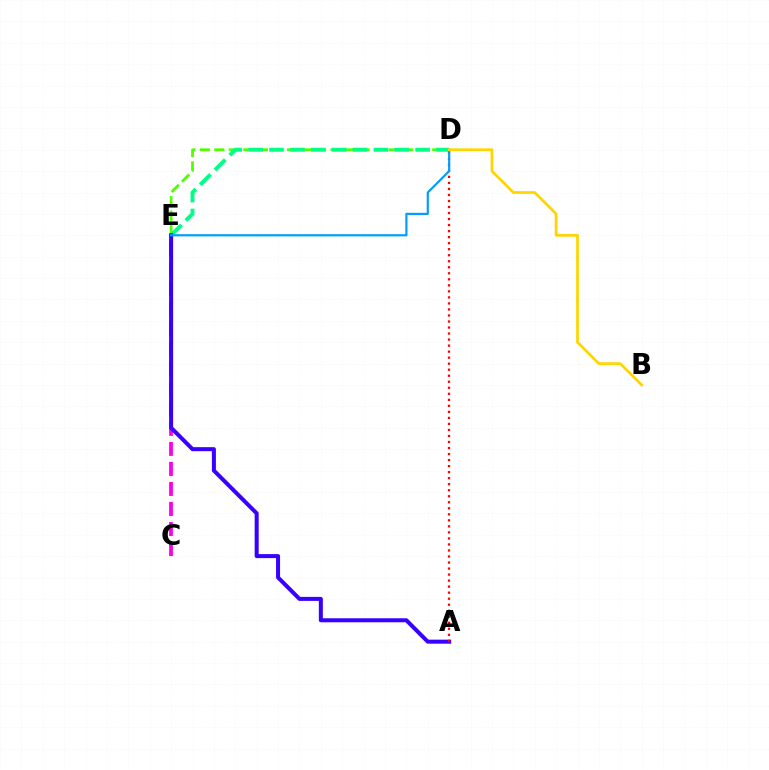{('D', 'E'): [{'color': '#4fff00', 'line_style': 'dashed', 'thickness': 1.97}, {'color': '#00ff86', 'line_style': 'dashed', 'thickness': 2.84}, {'color': '#009eff', 'line_style': 'solid', 'thickness': 1.58}], ('C', 'E'): [{'color': '#ff00ed', 'line_style': 'dashed', 'thickness': 2.72}], ('A', 'E'): [{'color': '#3700ff', 'line_style': 'solid', 'thickness': 2.89}], ('A', 'D'): [{'color': '#ff0000', 'line_style': 'dotted', 'thickness': 1.64}], ('B', 'D'): [{'color': '#ffd500', 'line_style': 'solid', 'thickness': 1.96}]}